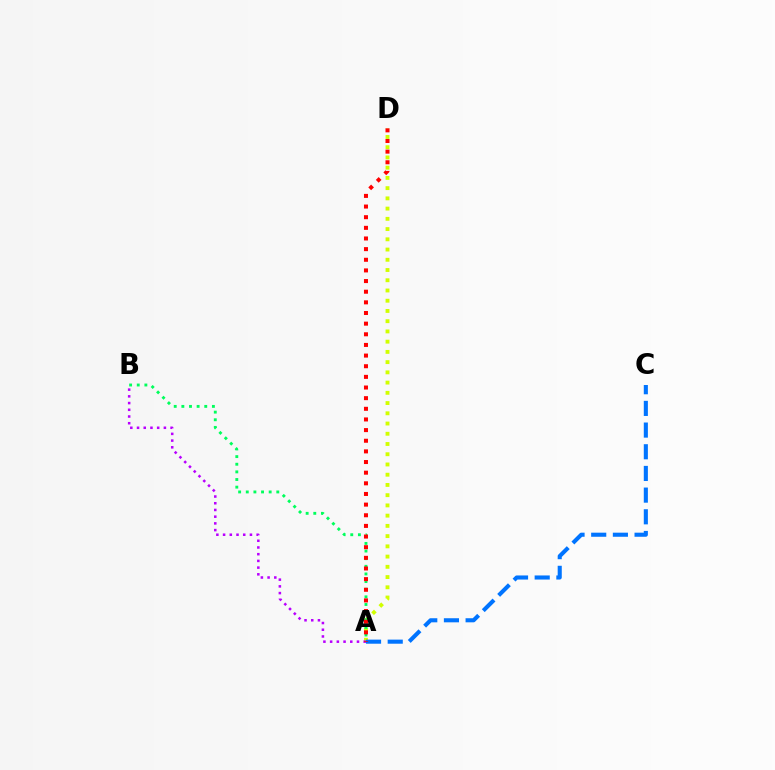{('A', 'D'): [{'color': '#d1ff00', 'line_style': 'dotted', 'thickness': 2.78}, {'color': '#ff0000', 'line_style': 'dotted', 'thickness': 2.89}], ('A', 'B'): [{'color': '#b900ff', 'line_style': 'dotted', 'thickness': 1.82}, {'color': '#00ff5c', 'line_style': 'dotted', 'thickness': 2.07}], ('A', 'C'): [{'color': '#0074ff', 'line_style': 'dashed', 'thickness': 2.95}]}